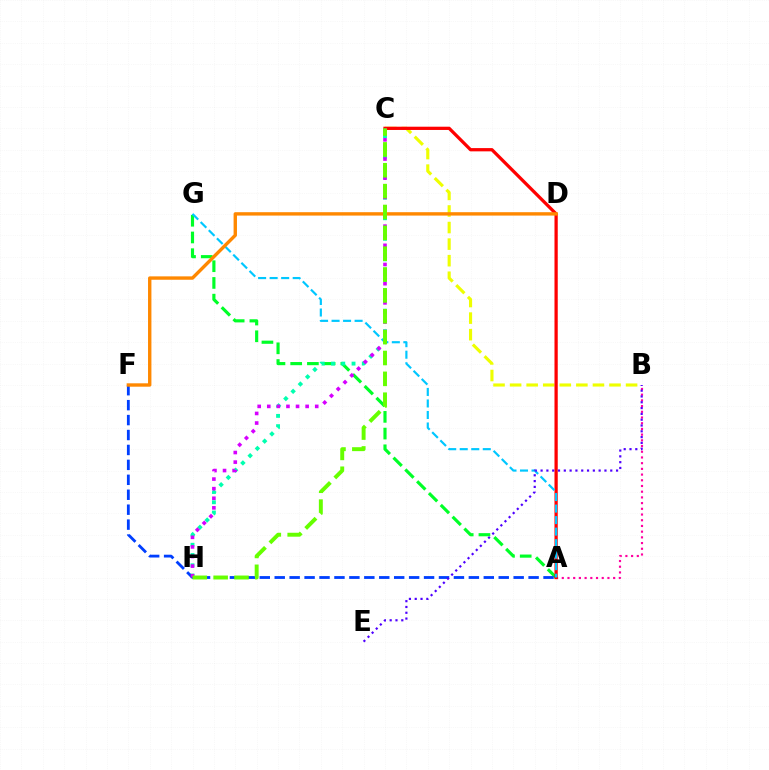{('A', 'B'): [{'color': '#ff00a0', 'line_style': 'dotted', 'thickness': 1.55}], ('A', 'G'): [{'color': '#00ff27', 'line_style': 'dashed', 'thickness': 2.27}, {'color': '#00c7ff', 'line_style': 'dashed', 'thickness': 1.57}], ('C', 'H'): [{'color': '#00ffaf', 'line_style': 'dotted', 'thickness': 2.79}, {'color': '#d600ff', 'line_style': 'dotted', 'thickness': 2.61}, {'color': '#66ff00', 'line_style': 'dashed', 'thickness': 2.83}], ('B', 'C'): [{'color': '#eeff00', 'line_style': 'dashed', 'thickness': 2.25}], ('A', 'F'): [{'color': '#003fff', 'line_style': 'dashed', 'thickness': 2.03}], ('A', 'C'): [{'color': '#ff0000', 'line_style': 'solid', 'thickness': 2.34}], ('B', 'E'): [{'color': '#4f00ff', 'line_style': 'dotted', 'thickness': 1.58}], ('D', 'F'): [{'color': '#ff8800', 'line_style': 'solid', 'thickness': 2.44}]}